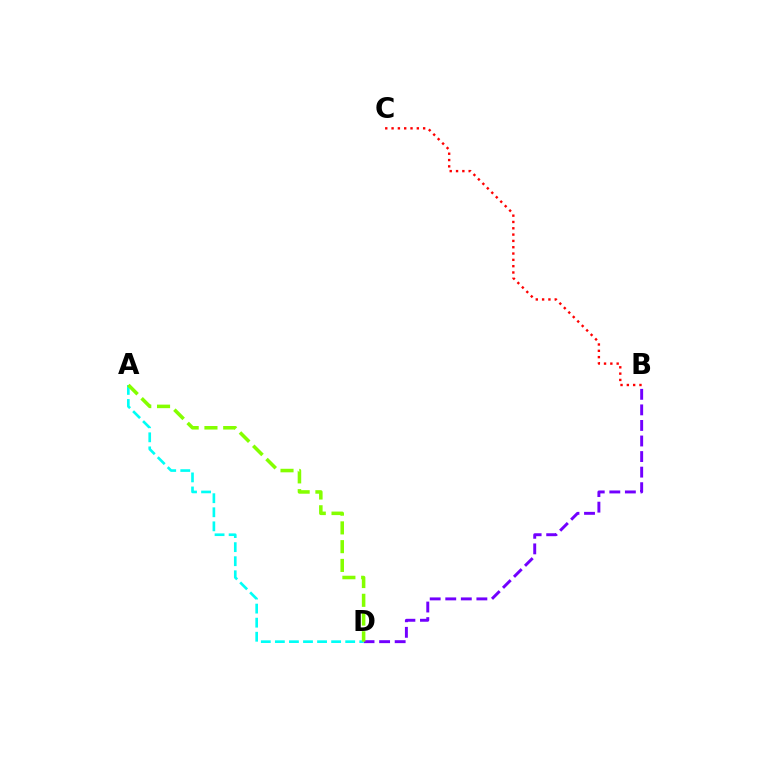{('B', 'C'): [{'color': '#ff0000', 'line_style': 'dotted', 'thickness': 1.72}], ('B', 'D'): [{'color': '#7200ff', 'line_style': 'dashed', 'thickness': 2.11}], ('A', 'D'): [{'color': '#00fff6', 'line_style': 'dashed', 'thickness': 1.91}, {'color': '#84ff00', 'line_style': 'dashed', 'thickness': 2.55}]}